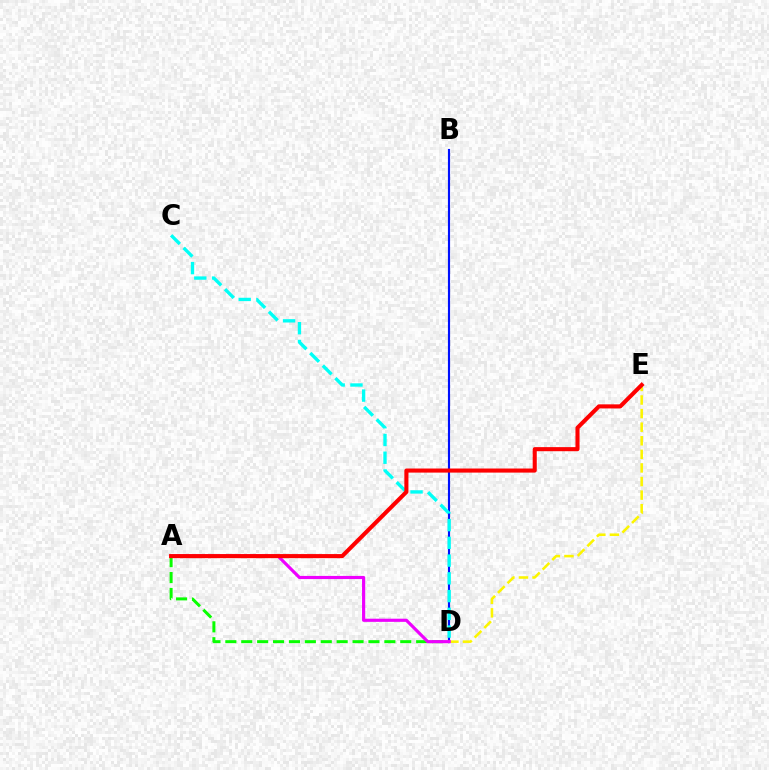{('B', 'D'): [{'color': '#0010ff', 'line_style': 'solid', 'thickness': 1.55}], ('C', 'D'): [{'color': '#00fff6', 'line_style': 'dashed', 'thickness': 2.41}], ('A', 'D'): [{'color': '#08ff00', 'line_style': 'dashed', 'thickness': 2.16}, {'color': '#ee00ff', 'line_style': 'solid', 'thickness': 2.27}], ('D', 'E'): [{'color': '#fcf500', 'line_style': 'dashed', 'thickness': 1.85}], ('A', 'E'): [{'color': '#ff0000', 'line_style': 'solid', 'thickness': 2.94}]}